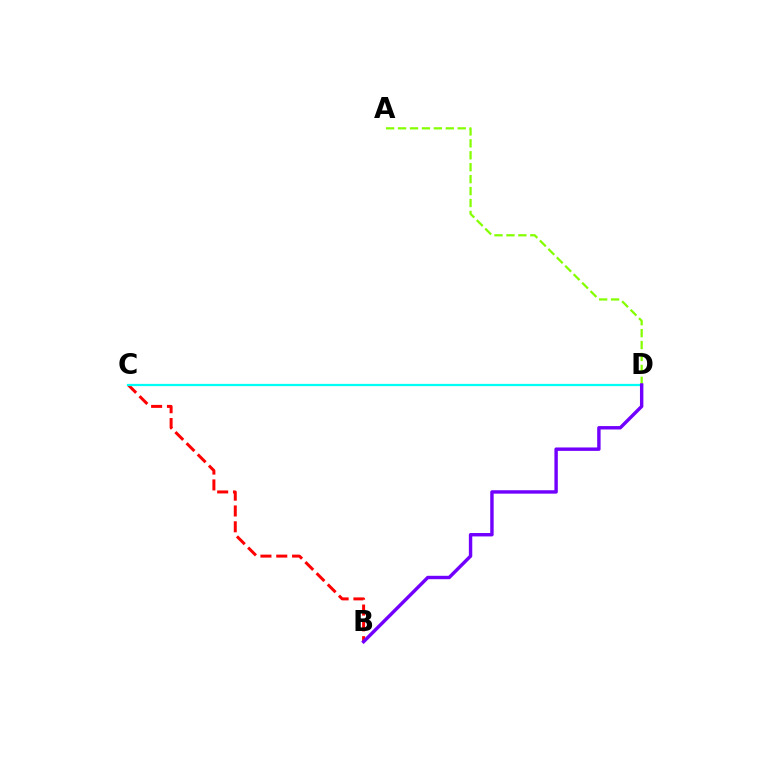{('B', 'C'): [{'color': '#ff0000', 'line_style': 'dashed', 'thickness': 2.15}], ('C', 'D'): [{'color': '#00fff6', 'line_style': 'solid', 'thickness': 1.61}], ('A', 'D'): [{'color': '#84ff00', 'line_style': 'dashed', 'thickness': 1.62}], ('B', 'D'): [{'color': '#7200ff', 'line_style': 'solid', 'thickness': 2.46}]}